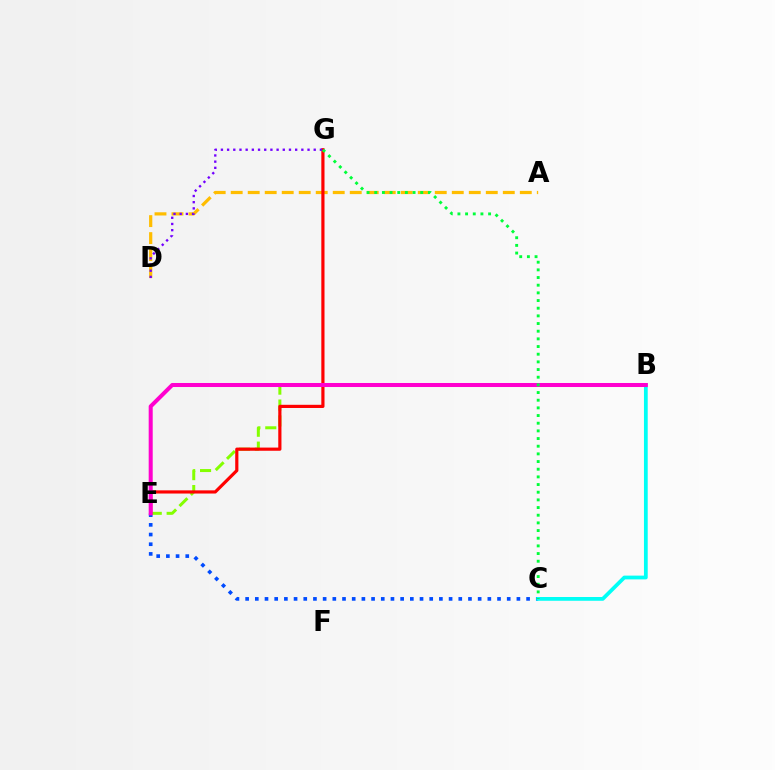{('A', 'D'): [{'color': '#ffbd00', 'line_style': 'dashed', 'thickness': 2.31}], ('C', 'E'): [{'color': '#004bff', 'line_style': 'dotted', 'thickness': 2.63}], ('B', 'E'): [{'color': '#84ff00', 'line_style': 'dashed', 'thickness': 2.16}, {'color': '#ff00cf', 'line_style': 'solid', 'thickness': 2.9}], ('B', 'C'): [{'color': '#00fff6', 'line_style': 'solid', 'thickness': 2.71}], ('E', 'G'): [{'color': '#ff0000', 'line_style': 'solid', 'thickness': 2.29}], ('C', 'G'): [{'color': '#00ff39', 'line_style': 'dotted', 'thickness': 2.08}], ('D', 'G'): [{'color': '#7200ff', 'line_style': 'dotted', 'thickness': 1.68}]}